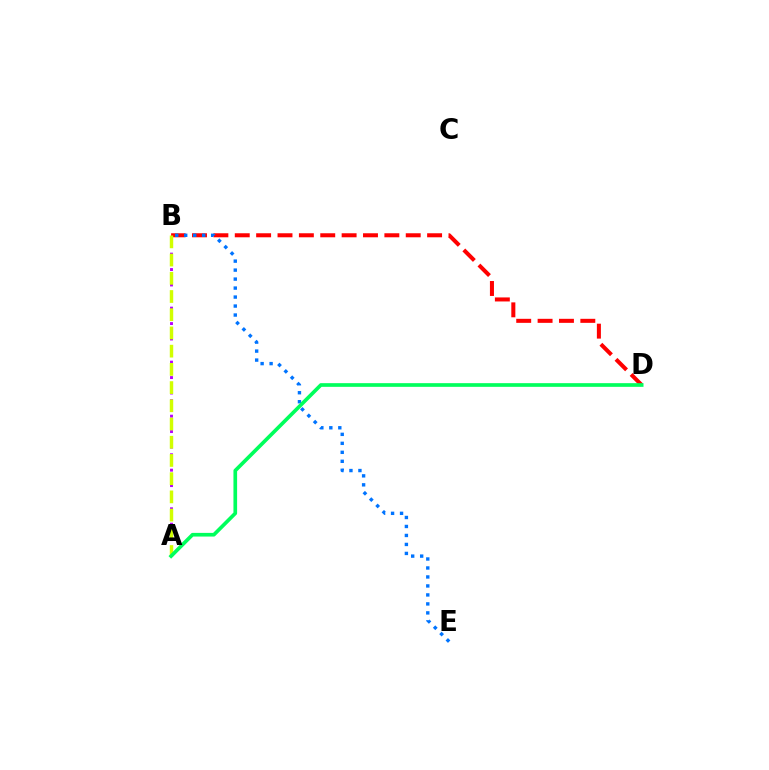{('B', 'D'): [{'color': '#ff0000', 'line_style': 'dashed', 'thickness': 2.9}], ('A', 'B'): [{'color': '#b900ff', 'line_style': 'dotted', 'thickness': 2.1}, {'color': '#d1ff00', 'line_style': 'dashed', 'thickness': 2.47}], ('B', 'E'): [{'color': '#0074ff', 'line_style': 'dotted', 'thickness': 2.44}], ('A', 'D'): [{'color': '#00ff5c', 'line_style': 'solid', 'thickness': 2.64}]}